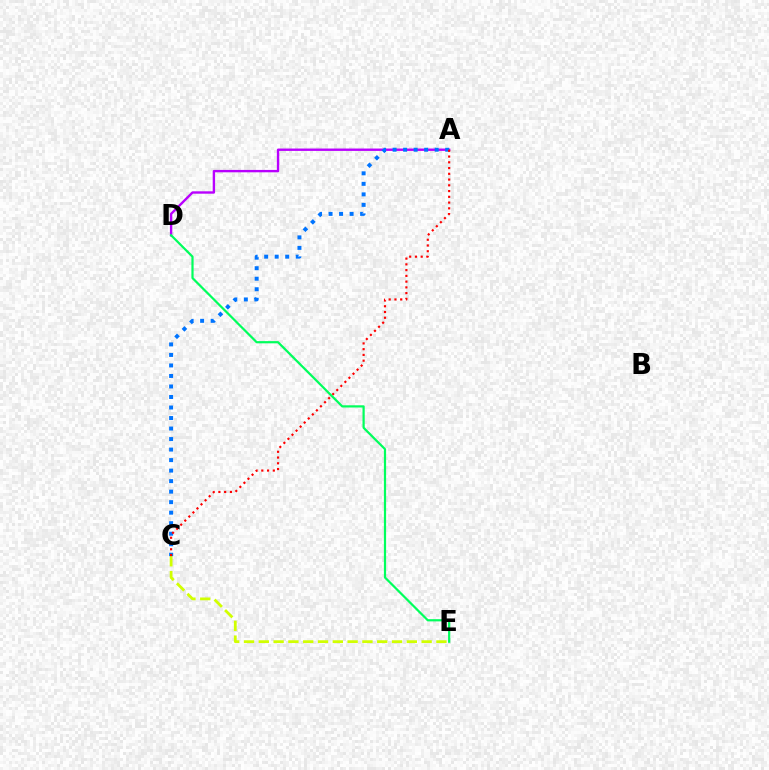{('A', 'D'): [{'color': '#b900ff', 'line_style': 'solid', 'thickness': 1.71}], ('C', 'E'): [{'color': '#d1ff00', 'line_style': 'dashed', 'thickness': 2.01}], ('A', 'C'): [{'color': '#0074ff', 'line_style': 'dotted', 'thickness': 2.86}, {'color': '#ff0000', 'line_style': 'dotted', 'thickness': 1.56}], ('D', 'E'): [{'color': '#00ff5c', 'line_style': 'solid', 'thickness': 1.59}]}